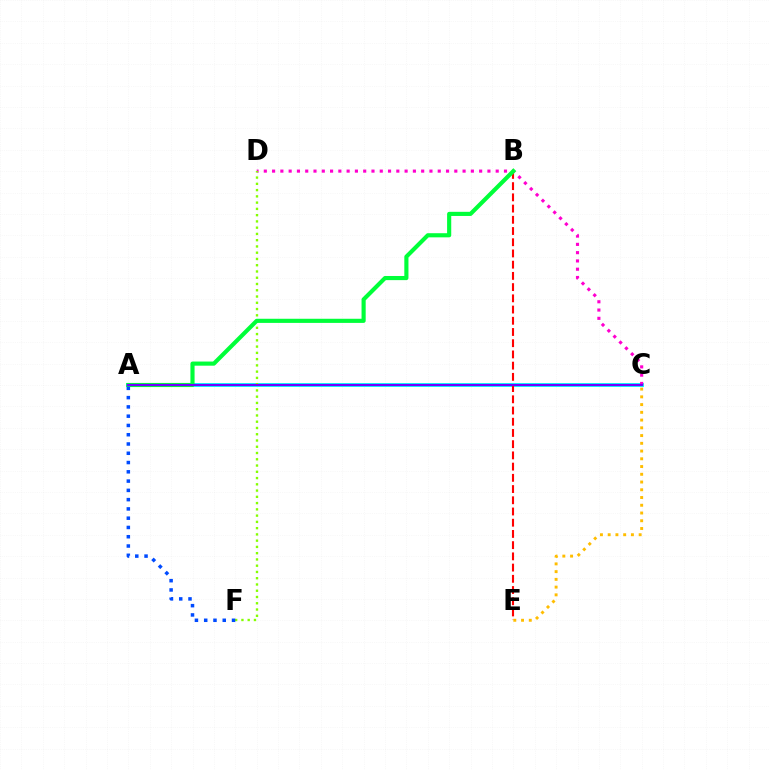{('A', 'C'): [{'color': '#00fff6', 'line_style': 'solid', 'thickness': 2.81}, {'color': '#7200ff', 'line_style': 'solid', 'thickness': 1.55}], ('B', 'E'): [{'color': '#ff0000', 'line_style': 'dashed', 'thickness': 1.52}], ('C', 'D'): [{'color': '#ff00cf', 'line_style': 'dotted', 'thickness': 2.25}], ('D', 'F'): [{'color': '#84ff00', 'line_style': 'dotted', 'thickness': 1.7}], ('A', 'B'): [{'color': '#00ff39', 'line_style': 'solid', 'thickness': 2.98}], ('C', 'E'): [{'color': '#ffbd00', 'line_style': 'dotted', 'thickness': 2.1}], ('A', 'F'): [{'color': '#004bff', 'line_style': 'dotted', 'thickness': 2.52}]}